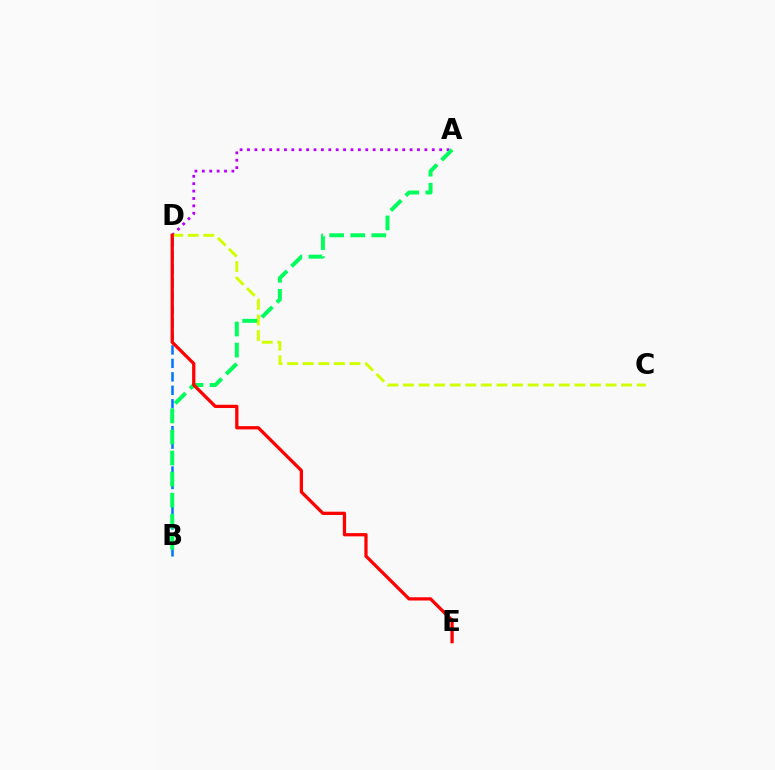{('A', 'D'): [{'color': '#b900ff', 'line_style': 'dotted', 'thickness': 2.01}], ('C', 'D'): [{'color': '#d1ff00', 'line_style': 'dashed', 'thickness': 2.12}], ('B', 'D'): [{'color': '#0074ff', 'line_style': 'dashed', 'thickness': 1.83}], ('A', 'B'): [{'color': '#00ff5c', 'line_style': 'dashed', 'thickness': 2.86}], ('D', 'E'): [{'color': '#ff0000', 'line_style': 'solid', 'thickness': 2.35}]}